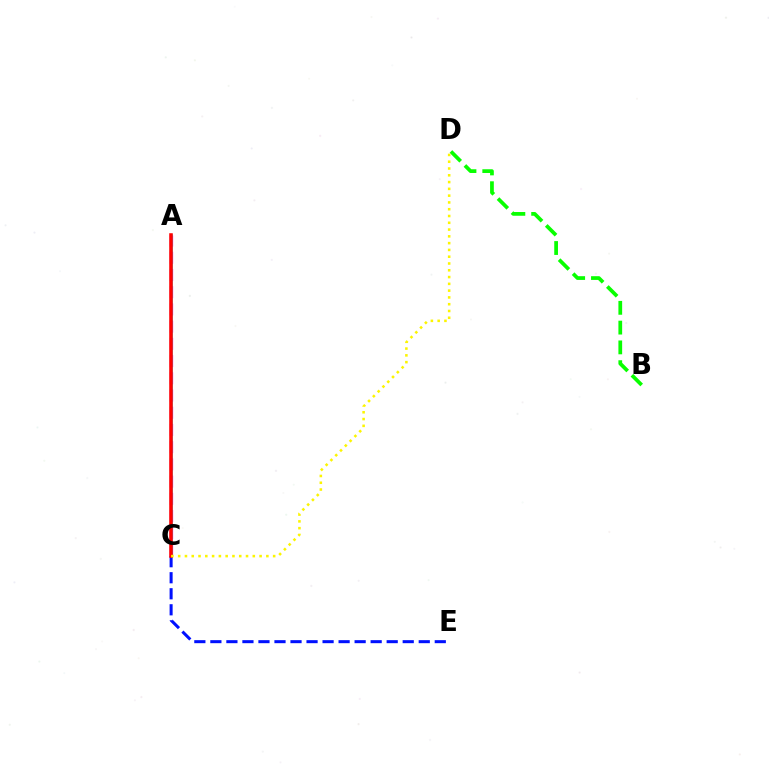{('A', 'C'): [{'color': '#ee00ff', 'line_style': 'dashed', 'thickness': 2.34}, {'color': '#00fff6', 'line_style': 'solid', 'thickness': 1.81}, {'color': '#ff0000', 'line_style': 'solid', 'thickness': 2.56}], ('B', 'D'): [{'color': '#08ff00', 'line_style': 'dashed', 'thickness': 2.69}], ('C', 'E'): [{'color': '#0010ff', 'line_style': 'dashed', 'thickness': 2.18}], ('C', 'D'): [{'color': '#fcf500', 'line_style': 'dotted', 'thickness': 1.84}]}